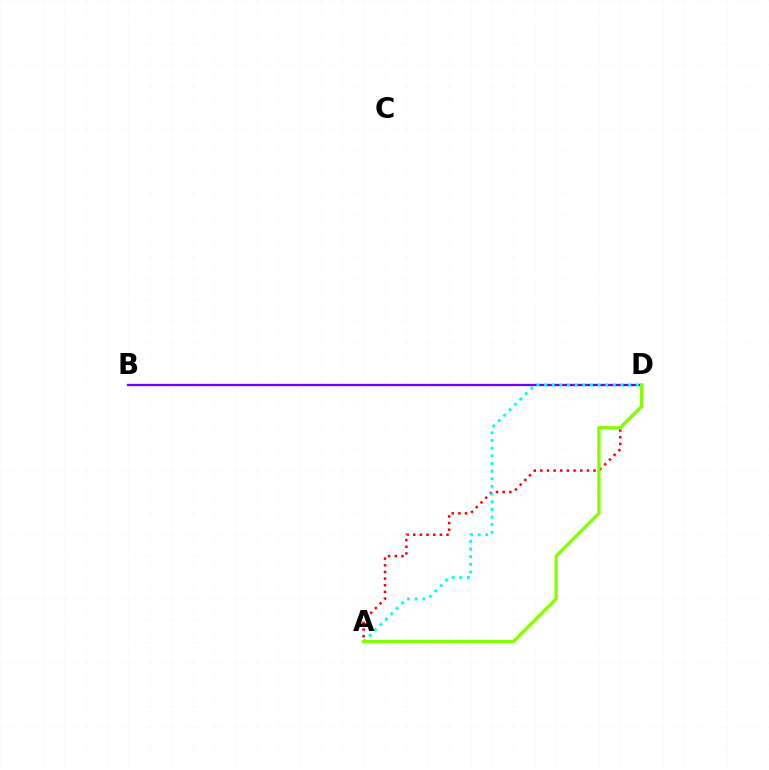{('B', 'D'): [{'color': '#7200ff', 'line_style': 'solid', 'thickness': 1.66}], ('A', 'D'): [{'color': '#ff0000', 'line_style': 'dotted', 'thickness': 1.81}, {'color': '#00fff6', 'line_style': 'dotted', 'thickness': 2.08}, {'color': '#84ff00', 'line_style': 'solid', 'thickness': 2.38}]}